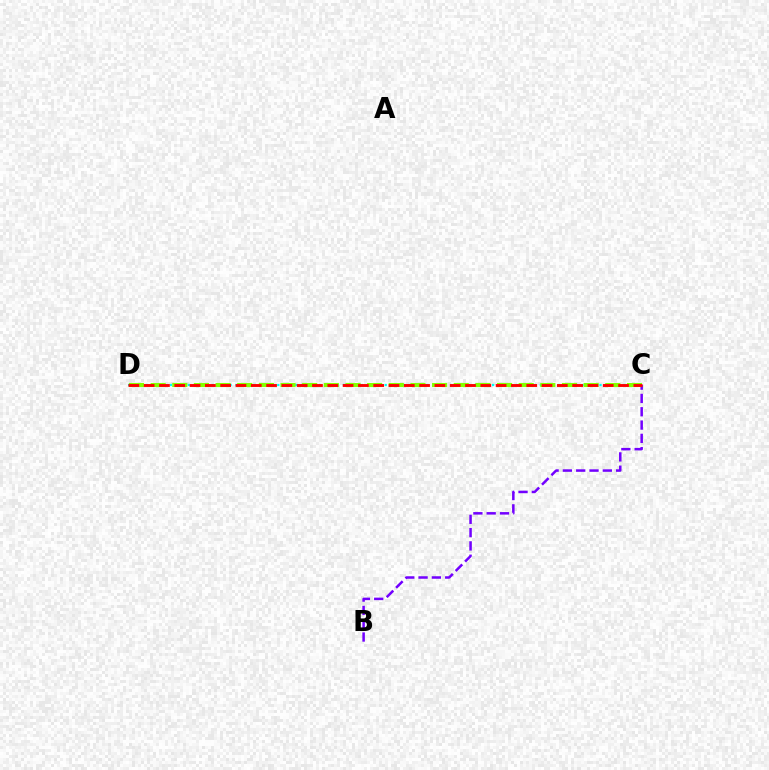{('C', 'D'): [{'color': '#00fff6', 'line_style': 'dotted', 'thickness': 1.62}, {'color': '#84ff00', 'line_style': 'dashed', 'thickness': 2.94}, {'color': '#ff0000', 'line_style': 'dashed', 'thickness': 2.08}], ('B', 'C'): [{'color': '#7200ff', 'line_style': 'dashed', 'thickness': 1.81}]}